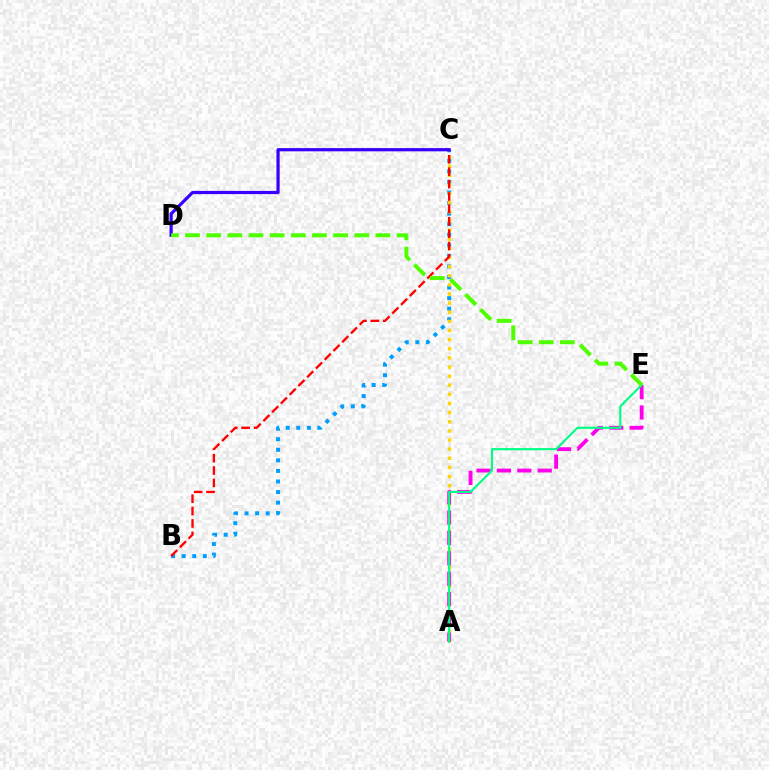{('B', 'C'): [{'color': '#009eff', 'line_style': 'dotted', 'thickness': 2.87}, {'color': '#ff0000', 'line_style': 'dashed', 'thickness': 1.68}], ('A', 'C'): [{'color': '#ffd500', 'line_style': 'dotted', 'thickness': 2.48}], ('A', 'E'): [{'color': '#ff00ed', 'line_style': 'dashed', 'thickness': 2.77}, {'color': '#00ff86', 'line_style': 'solid', 'thickness': 1.54}], ('C', 'D'): [{'color': '#3700ff', 'line_style': 'solid', 'thickness': 2.31}], ('D', 'E'): [{'color': '#4fff00', 'line_style': 'dashed', 'thickness': 2.87}]}